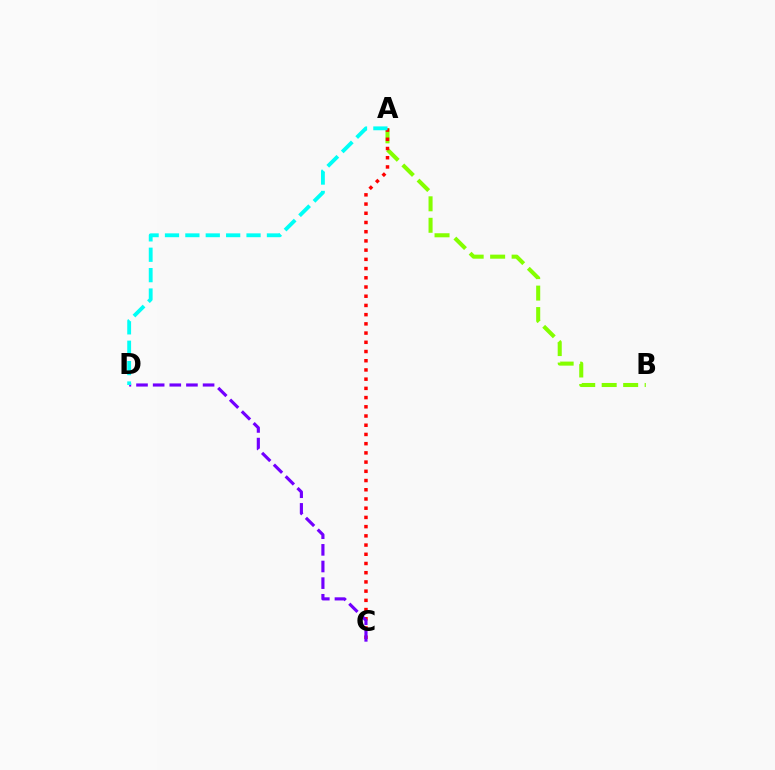{('A', 'B'): [{'color': '#84ff00', 'line_style': 'dashed', 'thickness': 2.92}], ('A', 'C'): [{'color': '#ff0000', 'line_style': 'dotted', 'thickness': 2.5}], ('C', 'D'): [{'color': '#7200ff', 'line_style': 'dashed', 'thickness': 2.26}], ('A', 'D'): [{'color': '#00fff6', 'line_style': 'dashed', 'thickness': 2.77}]}